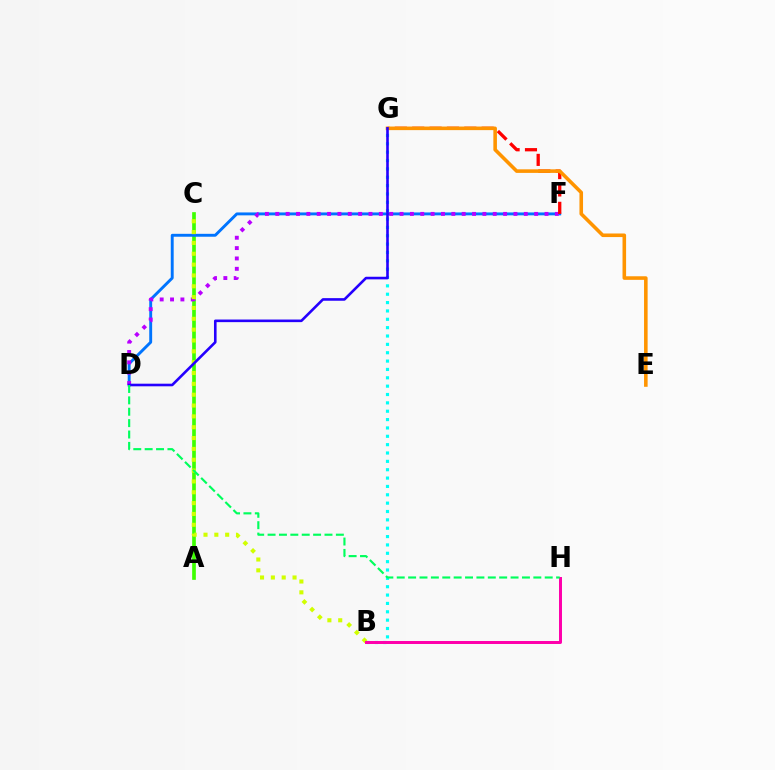{('A', 'C'): [{'color': '#3dff00', 'line_style': 'solid', 'thickness': 2.64}], ('D', 'F'): [{'color': '#0074ff', 'line_style': 'solid', 'thickness': 2.09}, {'color': '#b900ff', 'line_style': 'dotted', 'thickness': 2.81}], ('B', 'C'): [{'color': '#d1ff00', 'line_style': 'dotted', 'thickness': 2.95}], ('F', 'G'): [{'color': '#ff0000', 'line_style': 'dashed', 'thickness': 2.36}], ('B', 'G'): [{'color': '#00fff6', 'line_style': 'dotted', 'thickness': 2.27}], ('E', 'G'): [{'color': '#ff9400', 'line_style': 'solid', 'thickness': 2.58}], ('D', 'G'): [{'color': '#2500ff', 'line_style': 'solid', 'thickness': 1.88}], ('B', 'H'): [{'color': '#ff00ac', 'line_style': 'solid', 'thickness': 2.14}], ('D', 'H'): [{'color': '#00ff5c', 'line_style': 'dashed', 'thickness': 1.55}]}